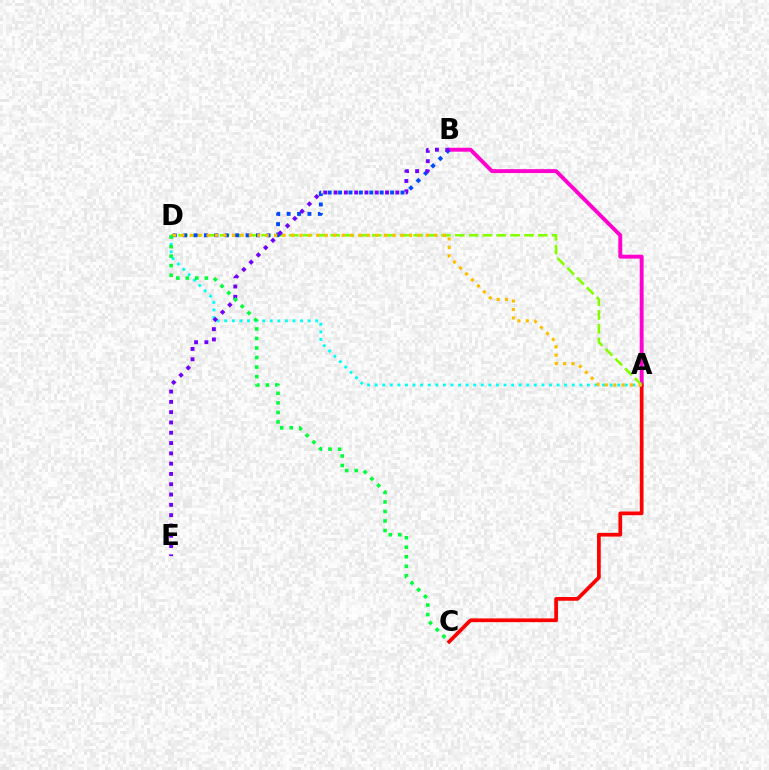{('A', 'B'): [{'color': '#ff00cf', 'line_style': 'solid', 'thickness': 2.8}], ('A', 'C'): [{'color': '#ff0000', 'line_style': 'solid', 'thickness': 2.67}], ('A', 'D'): [{'color': '#84ff00', 'line_style': 'dashed', 'thickness': 1.88}, {'color': '#00fff6', 'line_style': 'dotted', 'thickness': 2.06}, {'color': '#ffbd00', 'line_style': 'dotted', 'thickness': 2.29}], ('B', 'D'): [{'color': '#004bff', 'line_style': 'dotted', 'thickness': 2.83}], ('B', 'E'): [{'color': '#7200ff', 'line_style': 'dotted', 'thickness': 2.8}], ('C', 'D'): [{'color': '#00ff39', 'line_style': 'dotted', 'thickness': 2.59}]}